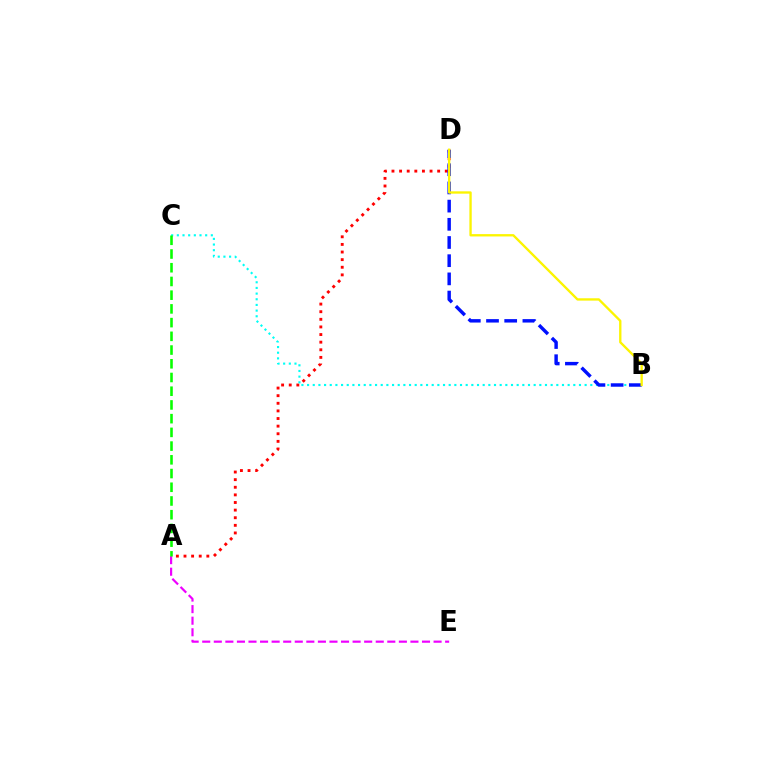{('A', 'D'): [{'color': '#ff0000', 'line_style': 'dotted', 'thickness': 2.07}], ('B', 'C'): [{'color': '#00fff6', 'line_style': 'dotted', 'thickness': 1.54}], ('A', 'E'): [{'color': '#ee00ff', 'line_style': 'dashed', 'thickness': 1.57}], ('B', 'D'): [{'color': '#0010ff', 'line_style': 'dashed', 'thickness': 2.47}, {'color': '#fcf500', 'line_style': 'solid', 'thickness': 1.68}], ('A', 'C'): [{'color': '#08ff00', 'line_style': 'dashed', 'thickness': 1.86}]}